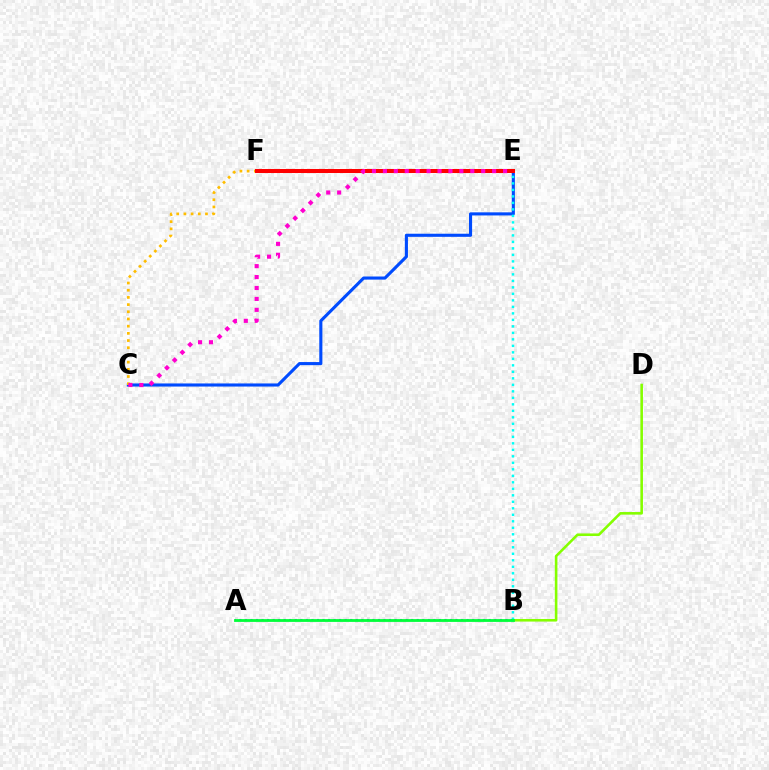{('C', 'E'): [{'color': '#004bff', 'line_style': 'solid', 'thickness': 2.23}, {'color': '#ff00cf', 'line_style': 'dotted', 'thickness': 2.97}], ('C', 'F'): [{'color': '#ffbd00', 'line_style': 'dotted', 'thickness': 1.95}], ('B', 'E'): [{'color': '#00fff6', 'line_style': 'dotted', 'thickness': 1.77}], ('E', 'F'): [{'color': '#ff0000', 'line_style': 'solid', 'thickness': 2.9}], ('A', 'B'): [{'color': '#7200ff', 'line_style': 'dotted', 'thickness': 1.51}, {'color': '#00ff39', 'line_style': 'solid', 'thickness': 2.02}], ('B', 'D'): [{'color': '#84ff00', 'line_style': 'solid', 'thickness': 1.86}]}